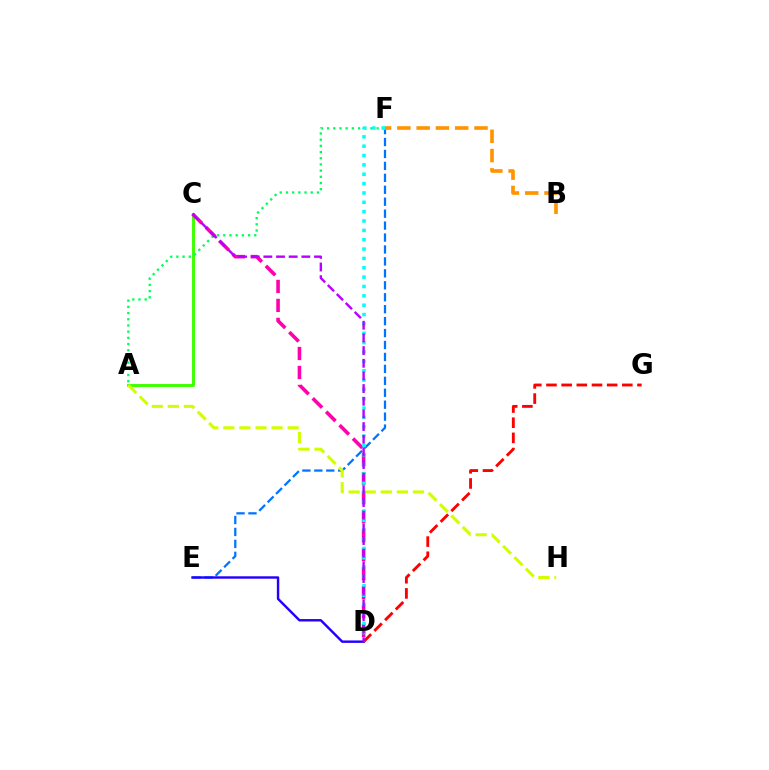{('E', 'F'): [{'color': '#0074ff', 'line_style': 'dashed', 'thickness': 1.62}], ('A', 'C'): [{'color': '#3dff00', 'line_style': 'solid', 'thickness': 2.12}], ('A', 'H'): [{'color': '#d1ff00', 'line_style': 'dashed', 'thickness': 2.19}], ('A', 'F'): [{'color': '#00ff5c', 'line_style': 'dotted', 'thickness': 1.68}], ('C', 'D'): [{'color': '#ff00ac', 'line_style': 'dashed', 'thickness': 2.58}, {'color': '#b900ff', 'line_style': 'dashed', 'thickness': 1.72}], ('B', 'F'): [{'color': '#ff9400', 'line_style': 'dashed', 'thickness': 2.62}], ('D', 'F'): [{'color': '#00fff6', 'line_style': 'dotted', 'thickness': 2.54}], ('D', 'E'): [{'color': '#2500ff', 'line_style': 'solid', 'thickness': 1.75}], ('D', 'G'): [{'color': '#ff0000', 'line_style': 'dashed', 'thickness': 2.06}]}